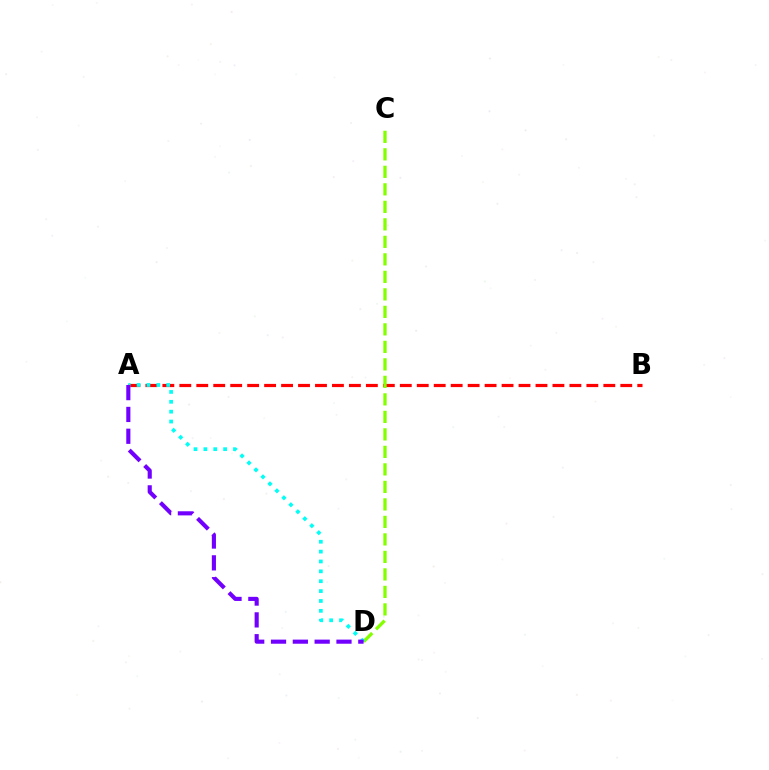{('A', 'B'): [{'color': '#ff0000', 'line_style': 'dashed', 'thickness': 2.3}], ('C', 'D'): [{'color': '#84ff00', 'line_style': 'dashed', 'thickness': 2.38}], ('A', 'D'): [{'color': '#00fff6', 'line_style': 'dotted', 'thickness': 2.68}, {'color': '#7200ff', 'line_style': 'dashed', 'thickness': 2.96}]}